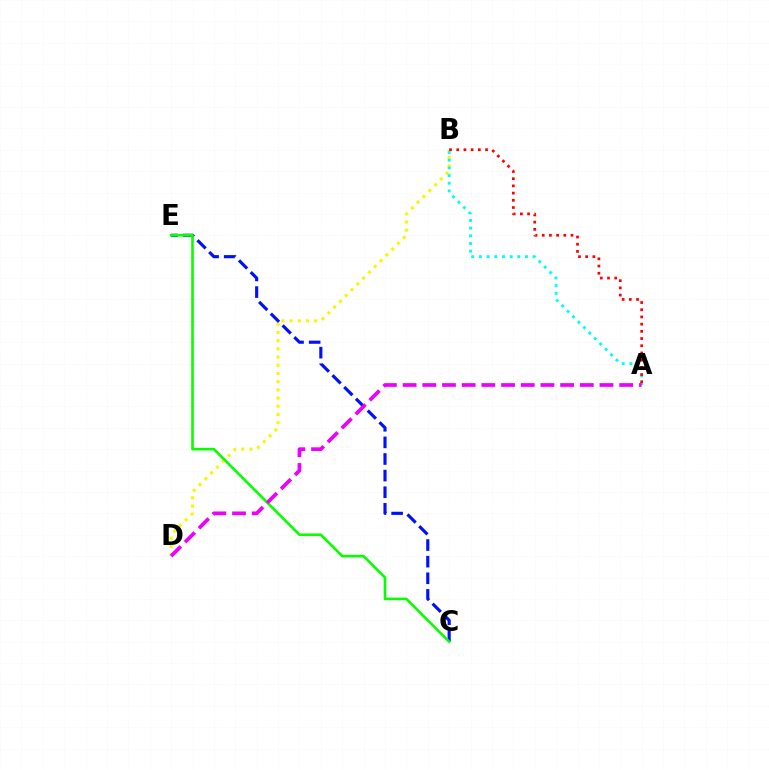{('B', 'D'): [{'color': '#fcf500', 'line_style': 'dotted', 'thickness': 2.23}], ('C', 'E'): [{'color': '#0010ff', 'line_style': 'dashed', 'thickness': 2.26}, {'color': '#08ff00', 'line_style': 'solid', 'thickness': 1.88}], ('A', 'B'): [{'color': '#00fff6', 'line_style': 'dotted', 'thickness': 2.09}, {'color': '#ff0000', 'line_style': 'dotted', 'thickness': 1.96}], ('A', 'D'): [{'color': '#ee00ff', 'line_style': 'dashed', 'thickness': 2.67}]}